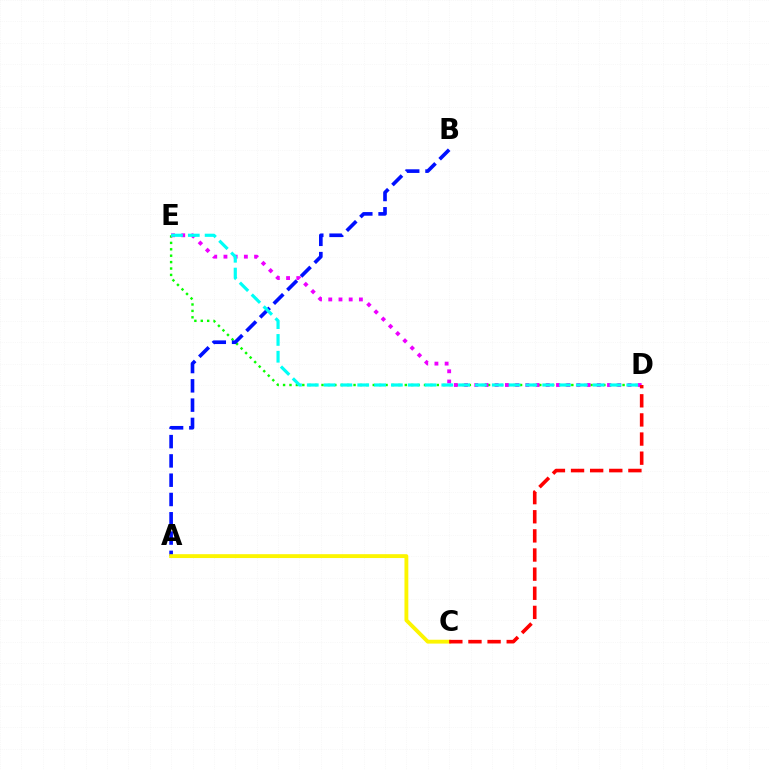{('D', 'E'): [{'color': '#08ff00', 'line_style': 'dotted', 'thickness': 1.74}, {'color': '#ee00ff', 'line_style': 'dotted', 'thickness': 2.77}, {'color': '#00fff6', 'line_style': 'dashed', 'thickness': 2.28}], ('A', 'B'): [{'color': '#0010ff', 'line_style': 'dashed', 'thickness': 2.62}], ('A', 'C'): [{'color': '#fcf500', 'line_style': 'solid', 'thickness': 2.78}], ('C', 'D'): [{'color': '#ff0000', 'line_style': 'dashed', 'thickness': 2.6}]}